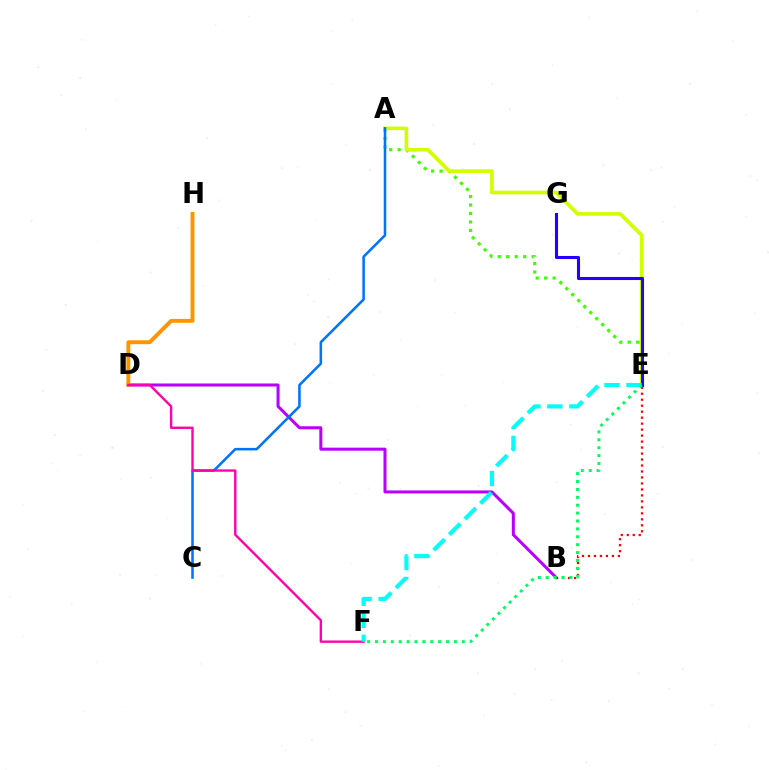{('B', 'D'): [{'color': '#b900ff', 'line_style': 'solid', 'thickness': 2.18}], ('B', 'E'): [{'color': '#ff0000', 'line_style': 'dotted', 'thickness': 1.62}], ('A', 'E'): [{'color': '#3dff00', 'line_style': 'dotted', 'thickness': 2.3}, {'color': '#d1ff00', 'line_style': 'solid', 'thickness': 2.62}], ('D', 'H'): [{'color': '#ff9400', 'line_style': 'solid', 'thickness': 2.8}], ('E', 'G'): [{'color': '#2500ff', 'line_style': 'solid', 'thickness': 2.22}], ('A', 'C'): [{'color': '#0074ff', 'line_style': 'solid', 'thickness': 1.84}], ('D', 'F'): [{'color': '#ff00ac', 'line_style': 'solid', 'thickness': 1.7}], ('E', 'F'): [{'color': '#00fff6', 'line_style': 'dashed', 'thickness': 2.99}, {'color': '#00ff5c', 'line_style': 'dotted', 'thickness': 2.14}]}